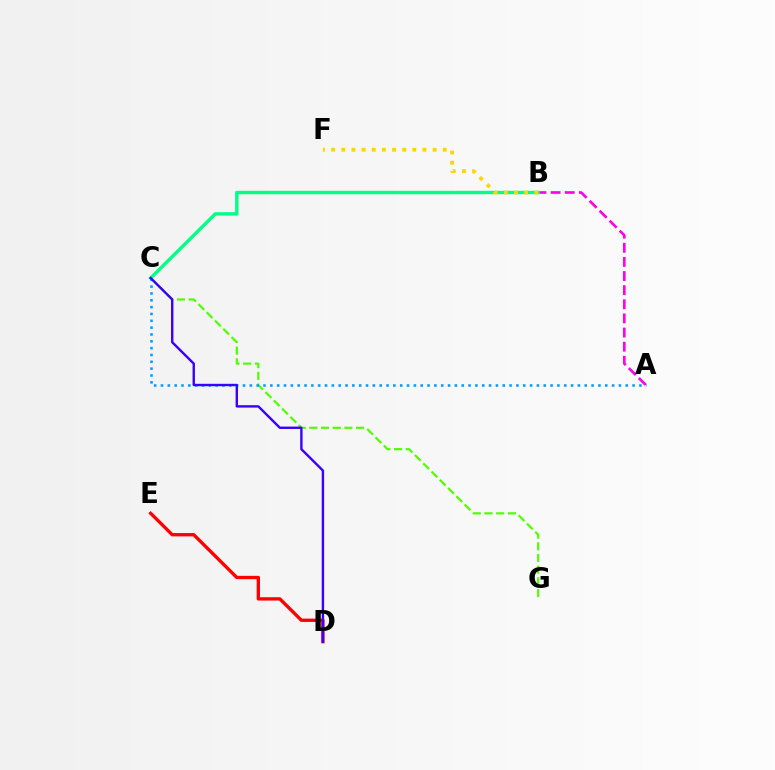{('A', 'B'): [{'color': '#ff00ed', 'line_style': 'dashed', 'thickness': 1.92}], ('D', 'E'): [{'color': '#ff0000', 'line_style': 'solid', 'thickness': 2.4}], ('C', 'G'): [{'color': '#4fff00', 'line_style': 'dashed', 'thickness': 1.59}], ('A', 'C'): [{'color': '#009eff', 'line_style': 'dotted', 'thickness': 1.86}], ('B', 'C'): [{'color': '#00ff86', 'line_style': 'solid', 'thickness': 2.42}], ('C', 'D'): [{'color': '#3700ff', 'line_style': 'solid', 'thickness': 1.72}], ('B', 'F'): [{'color': '#ffd500', 'line_style': 'dotted', 'thickness': 2.76}]}